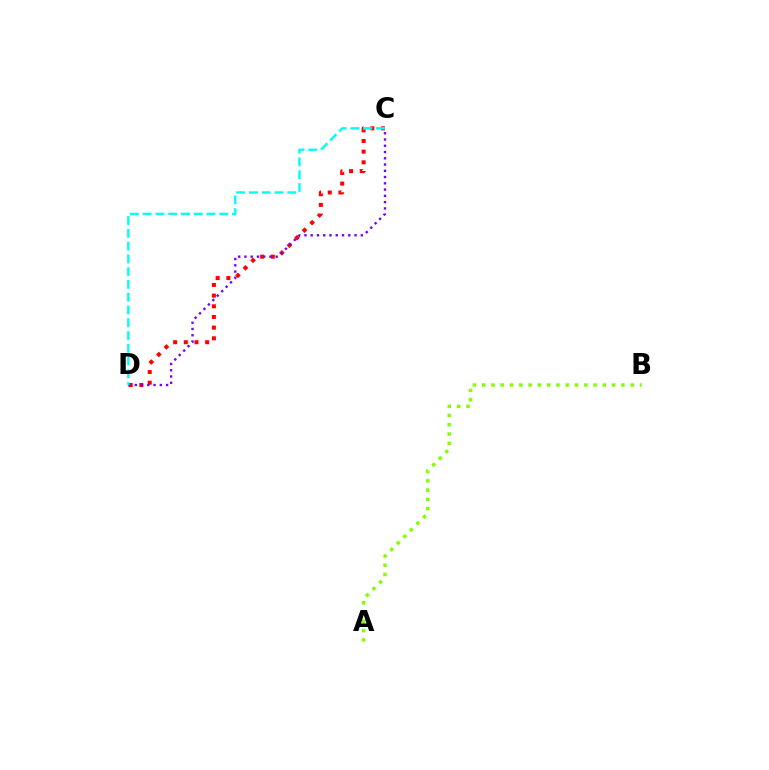{('C', 'D'): [{'color': '#ff0000', 'line_style': 'dotted', 'thickness': 2.9}, {'color': '#7200ff', 'line_style': 'dotted', 'thickness': 1.7}, {'color': '#00fff6', 'line_style': 'dashed', 'thickness': 1.73}], ('A', 'B'): [{'color': '#84ff00', 'line_style': 'dotted', 'thickness': 2.52}]}